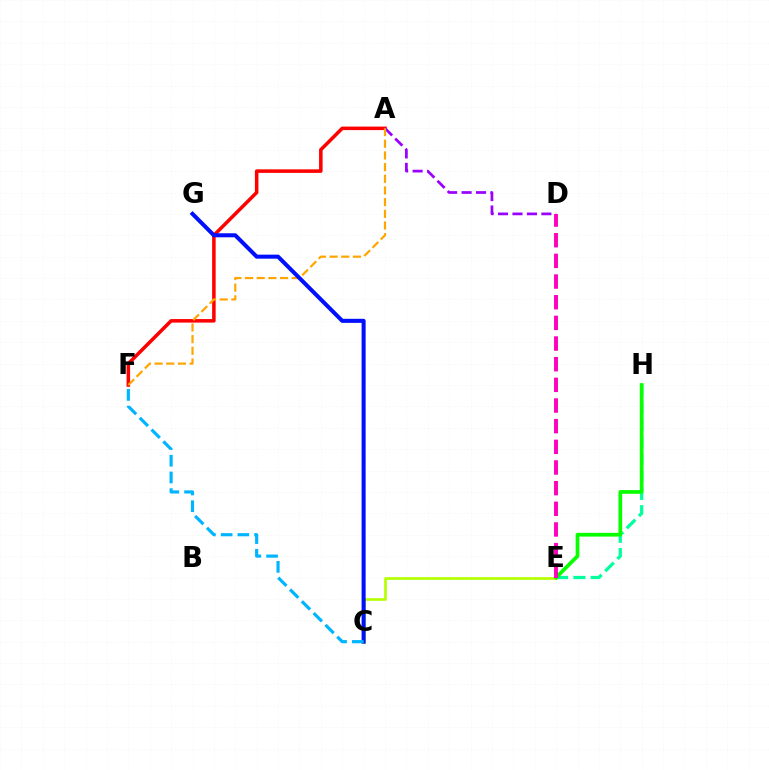{('E', 'H'): [{'color': '#00ff9d', 'line_style': 'dashed', 'thickness': 2.34}, {'color': '#08ff00', 'line_style': 'solid', 'thickness': 2.68}], ('C', 'E'): [{'color': '#b3ff00', 'line_style': 'solid', 'thickness': 1.92}], ('A', 'F'): [{'color': '#ff0000', 'line_style': 'solid', 'thickness': 2.54}, {'color': '#ffa500', 'line_style': 'dashed', 'thickness': 1.59}], ('A', 'D'): [{'color': '#9b00ff', 'line_style': 'dashed', 'thickness': 1.96}], ('C', 'G'): [{'color': '#0010ff', 'line_style': 'solid', 'thickness': 2.91}], ('C', 'F'): [{'color': '#00b5ff', 'line_style': 'dashed', 'thickness': 2.27}], ('D', 'E'): [{'color': '#ff00bd', 'line_style': 'dashed', 'thickness': 2.81}]}